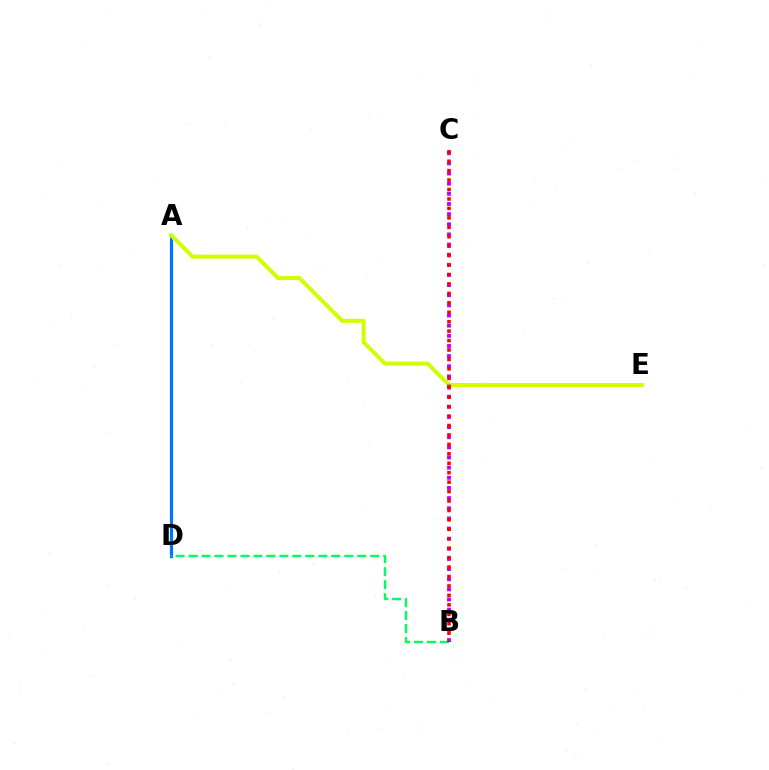{('A', 'D'): [{'color': '#0074ff', 'line_style': 'solid', 'thickness': 2.29}], ('A', 'E'): [{'color': '#d1ff00', 'line_style': 'solid', 'thickness': 2.91}], ('B', 'D'): [{'color': '#00ff5c', 'line_style': 'dashed', 'thickness': 1.76}], ('B', 'C'): [{'color': '#b900ff', 'line_style': 'dotted', 'thickness': 2.76}, {'color': '#ff0000', 'line_style': 'dotted', 'thickness': 2.56}]}